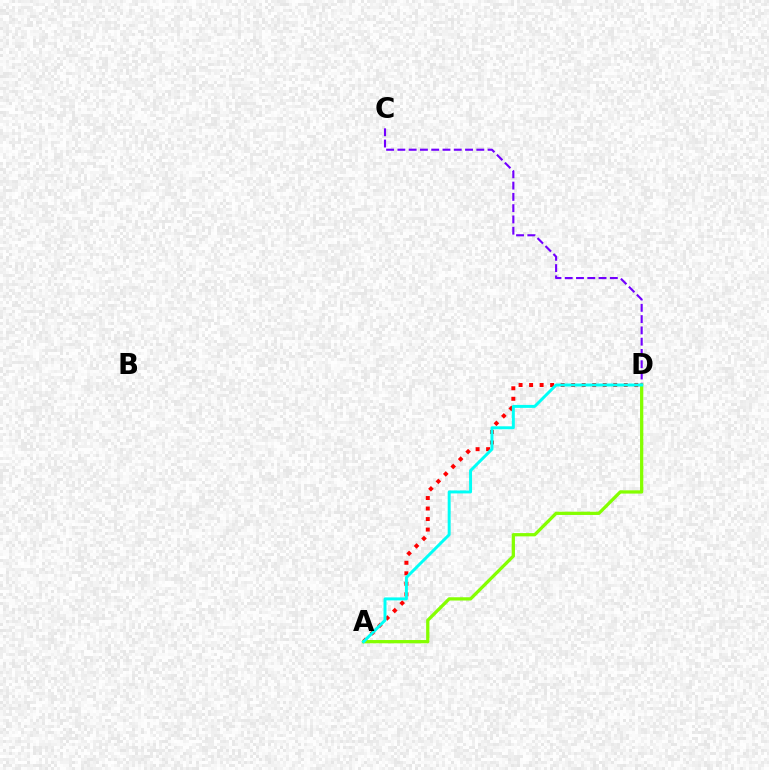{('A', 'D'): [{'color': '#ff0000', 'line_style': 'dotted', 'thickness': 2.86}, {'color': '#84ff00', 'line_style': 'solid', 'thickness': 2.35}, {'color': '#00fff6', 'line_style': 'solid', 'thickness': 2.13}], ('C', 'D'): [{'color': '#7200ff', 'line_style': 'dashed', 'thickness': 1.53}]}